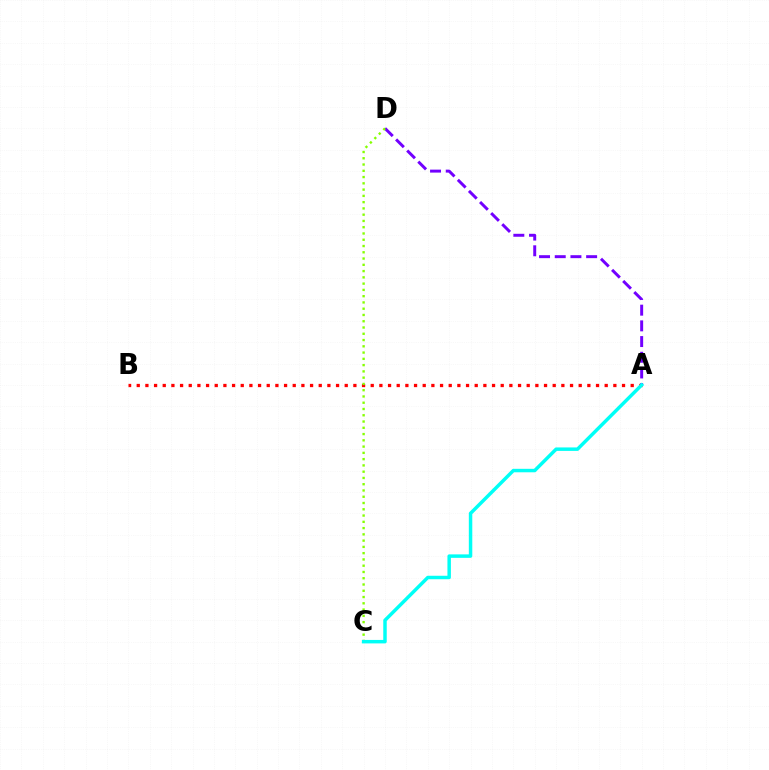{('A', 'B'): [{'color': '#ff0000', 'line_style': 'dotted', 'thickness': 2.35}], ('A', 'D'): [{'color': '#7200ff', 'line_style': 'dashed', 'thickness': 2.13}], ('C', 'D'): [{'color': '#84ff00', 'line_style': 'dotted', 'thickness': 1.7}], ('A', 'C'): [{'color': '#00fff6', 'line_style': 'solid', 'thickness': 2.5}]}